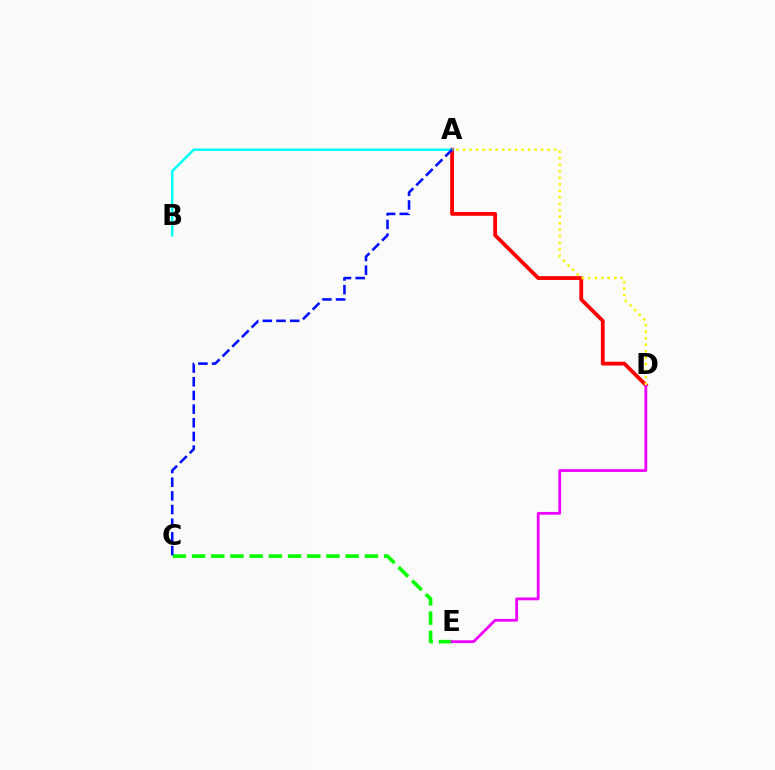{('A', 'D'): [{'color': '#ff0000', 'line_style': 'solid', 'thickness': 2.73}, {'color': '#fcf500', 'line_style': 'dotted', 'thickness': 1.77}], ('A', 'B'): [{'color': '#00fff6', 'line_style': 'solid', 'thickness': 1.79}], ('C', 'E'): [{'color': '#08ff00', 'line_style': 'dashed', 'thickness': 2.61}], ('A', 'C'): [{'color': '#0010ff', 'line_style': 'dashed', 'thickness': 1.86}], ('D', 'E'): [{'color': '#ee00ff', 'line_style': 'solid', 'thickness': 2.0}]}